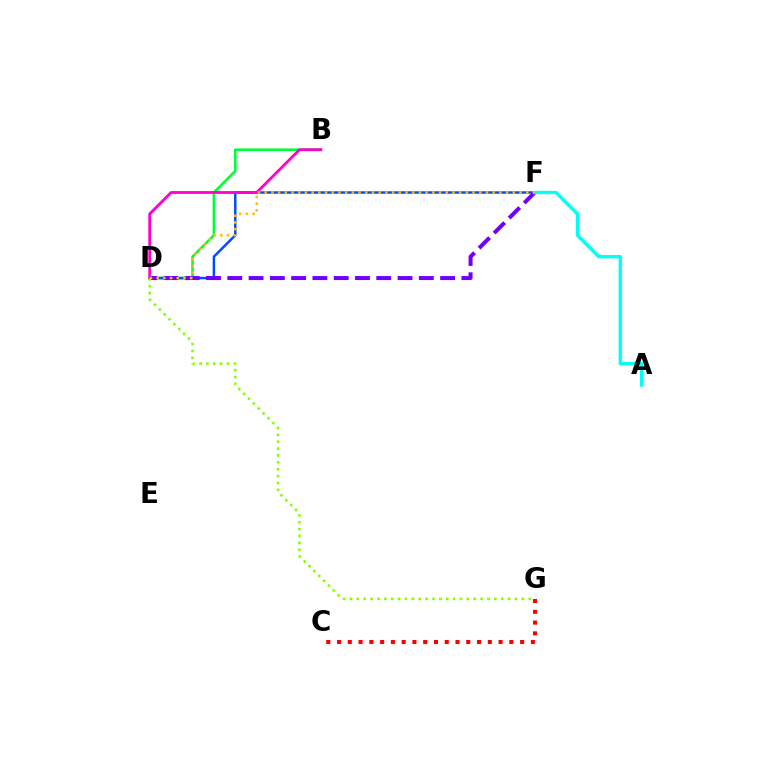{('B', 'D'): [{'color': '#00ff39', 'line_style': 'solid', 'thickness': 1.88}, {'color': '#ff00cf', 'line_style': 'solid', 'thickness': 2.03}], ('D', 'F'): [{'color': '#004bff', 'line_style': 'solid', 'thickness': 1.78}, {'color': '#7200ff', 'line_style': 'dashed', 'thickness': 2.89}, {'color': '#ffbd00', 'line_style': 'dotted', 'thickness': 1.82}], ('C', 'G'): [{'color': '#ff0000', 'line_style': 'dotted', 'thickness': 2.93}], ('D', 'G'): [{'color': '#84ff00', 'line_style': 'dotted', 'thickness': 1.87}], ('A', 'F'): [{'color': '#00fff6', 'line_style': 'solid', 'thickness': 2.42}]}